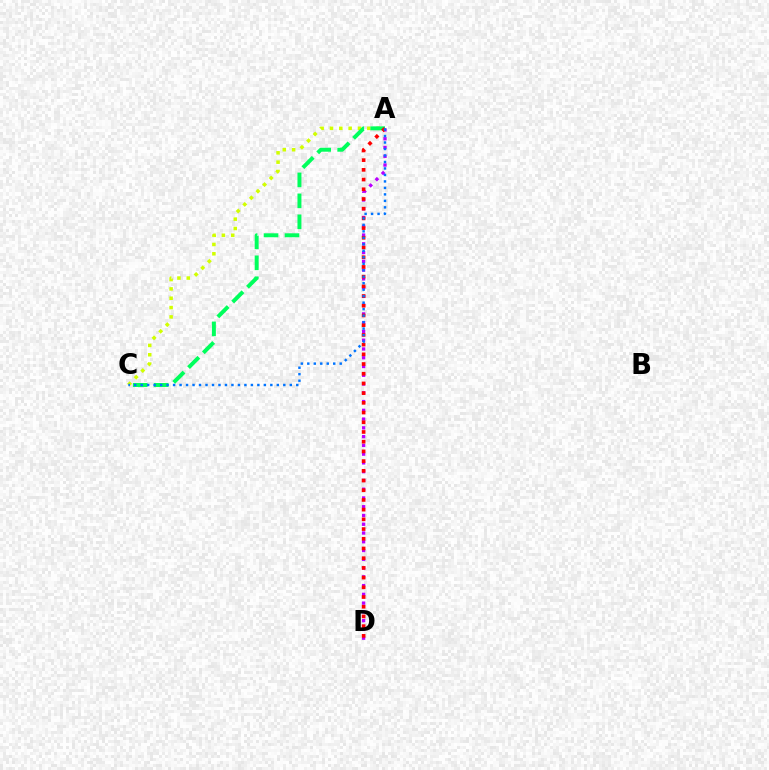{('A', 'D'): [{'color': '#b900ff', 'line_style': 'dotted', 'thickness': 2.38}, {'color': '#ff0000', 'line_style': 'dotted', 'thickness': 2.64}], ('A', 'C'): [{'color': '#d1ff00', 'line_style': 'dotted', 'thickness': 2.54}, {'color': '#00ff5c', 'line_style': 'dashed', 'thickness': 2.85}, {'color': '#0074ff', 'line_style': 'dotted', 'thickness': 1.76}]}